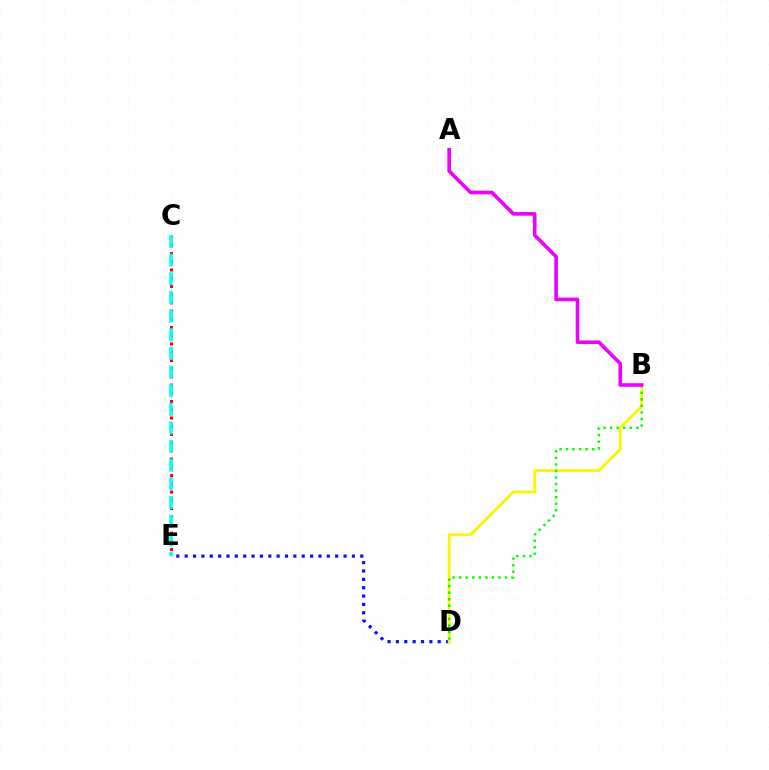{('D', 'E'): [{'color': '#0010ff', 'line_style': 'dotted', 'thickness': 2.27}], ('C', 'E'): [{'color': '#ff0000', 'line_style': 'dotted', 'thickness': 2.24}, {'color': '#00fff6', 'line_style': 'dashed', 'thickness': 2.53}], ('B', 'D'): [{'color': '#fcf500', 'line_style': 'solid', 'thickness': 2.01}, {'color': '#08ff00', 'line_style': 'dotted', 'thickness': 1.78}], ('A', 'B'): [{'color': '#ee00ff', 'line_style': 'solid', 'thickness': 2.6}]}